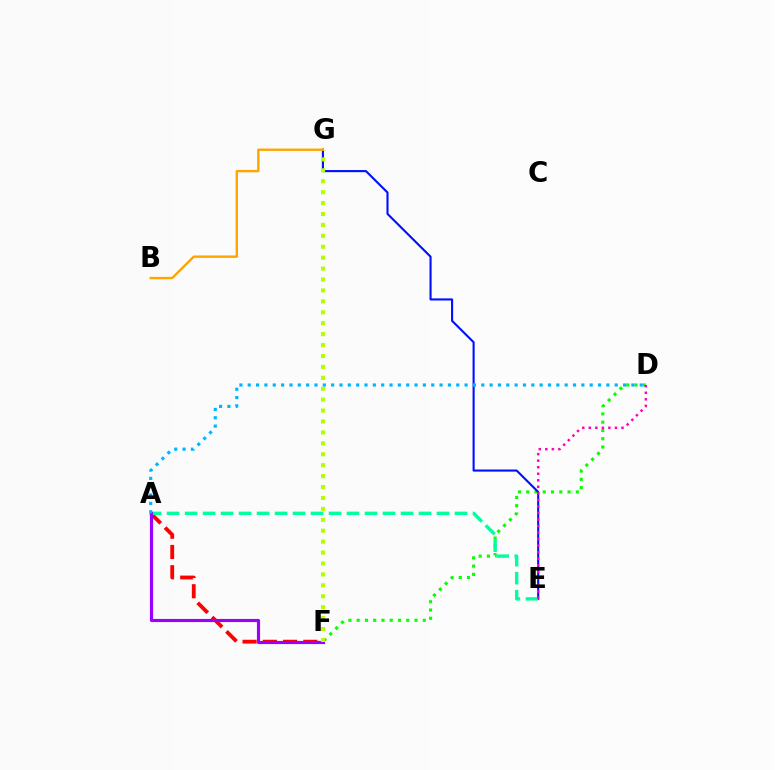{('D', 'F'): [{'color': '#08ff00', 'line_style': 'dotted', 'thickness': 2.25}], ('E', 'G'): [{'color': '#0010ff', 'line_style': 'solid', 'thickness': 1.52}], ('A', 'F'): [{'color': '#ff0000', 'line_style': 'dashed', 'thickness': 2.75}, {'color': '#9b00ff', 'line_style': 'solid', 'thickness': 2.26}], ('A', 'E'): [{'color': '#00ff9d', 'line_style': 'dashed', 'thickness': 2.44}], ('D', 'E'): [{'color': '#ff00bd', 'line_style': 'dotted', 'thickness': 1.78}], ('F', 'G'): [{'color': '#b3ff00', 'line_style': 'dotted', 'thickness': 2.97}], ('A', 'D'): [{'color': '#00b5ff', 'line_style': 'dotted', 'thickness': 2.27}], ('B', 'G'): [{'color': '#ffa500', 'line_style': 'solid', 'thickness': 1.72}]}